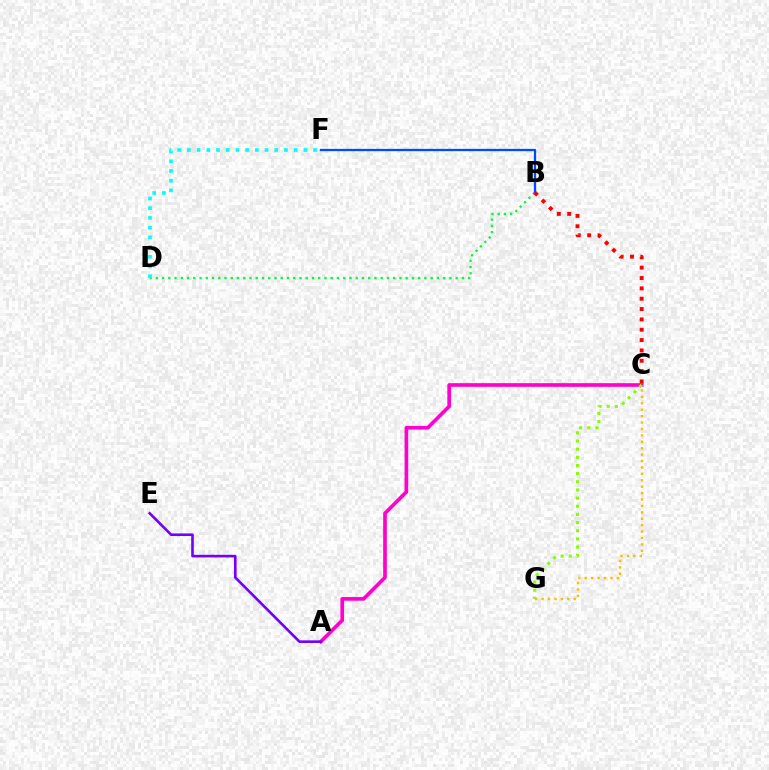{('A', 'C'): [{'color': '#ff00cf', 'line_style': 'solid', 'thickness': 2.64}], ('B', 'D'): [{'color': '#00ff39', 'line_style': 'dotted', 'thickness': 1.7}], ('C', 'G'): [{'color': '#ffbd00', 'line_style': 'dotted', 'thickness': 1.74}, {'color': '#84ff00', 'line_style': 'dotted', 'thickness': 2.22}], ('A', 'E'): [{'color': '#7200ff', 'line_style': 'solid', 'thickness': 1.89}], ('B', 'F'): [{'color': '#004bff', 'line_style': 'solid', 'thickness': 1.65}], ('D', 'F'): [{'color': '#00fff6', 'line_style': 'dotted', 'thickness': 2.64}], ('B', 'C'): [{'color': '#ff0000', 'line_style': 'dotted', 'thickness': 2.81}]}